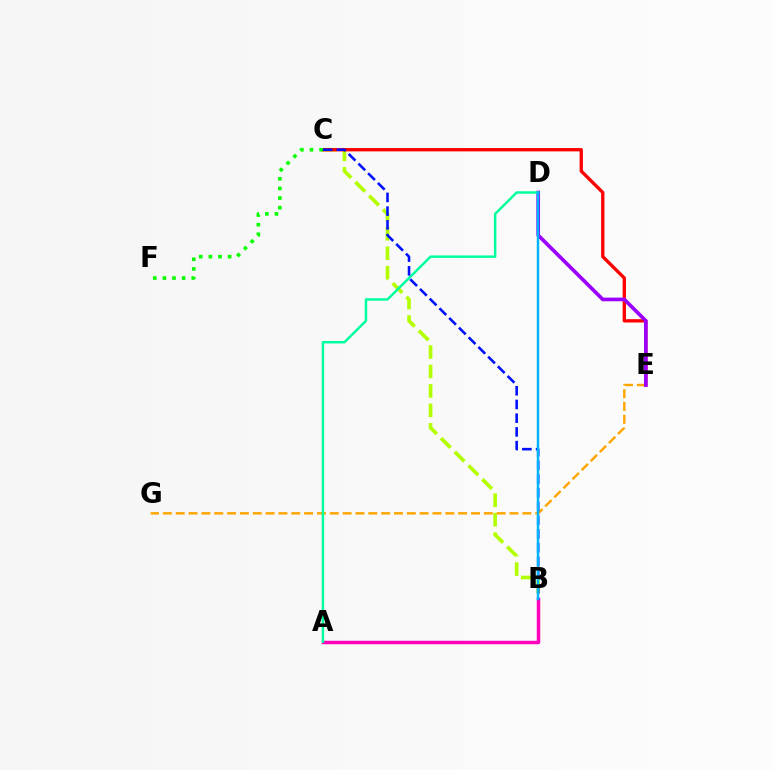{('B', 'C'): [{'color': '#b3ff00', 'line_style': 'dashed', 'thickness': 2.64}, {'color': '#0010ff', 'line_style': 'dashed', 'thickness': 1.86}], ('E', 'G'): [{'color': '#ffa500', 'line_style': 'dashed', 'thickness': 1.74}], ('A', 'B'): [{'color': '#ff00bd', 'line_style': 'solid', 'thickness': 2.51}], ('C', 'E'): [{'color': '#ff0000', 'line_style': 'solid', 'thickness': 2.4}], ('D', 'E'): [{'color': '#9b00ff', 'line_style': 'solid', 'thickness': 2.64}], ('C', 'F'): [{'color': '#08ff00', 'line_style': 'dotted', 'thickness': 2.62}], ('A', 'D'): [{'color': '#00ff9d', 'line_style': 'solid', 'thickness': 1.78}], ('B', 'D'): [{'color': '#00b5ff', 'line_style': 'solid', 'thickness': 1.76}]}